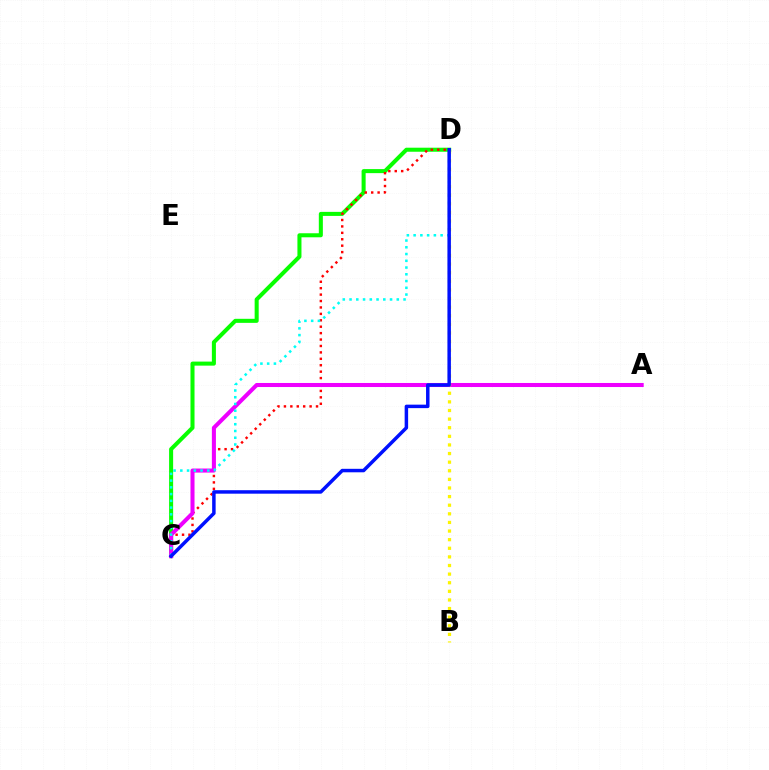{('C', 'D'): [{'color': '#08ff00', 'line_style': 'solid', 'thickness': 2.91}, {'color': '#ff0000', 'line_style': 'dotted', 'thickness': 1.74}, {'color': '#00fff6', 'line_style': 'dotted', 'thickness': 1.83}, {'color': '#0010ff', 'line_style': 'solid', 'thickness': 2.51}], ('A', 'C'): [{'color': '#ee00ff', 'line_style': 'solid', 'thickness': 2.92}], ('B', 'D'): [{'color': '#fcf500', 'line_style': 'dotted', 'thickness': 2.34}]}